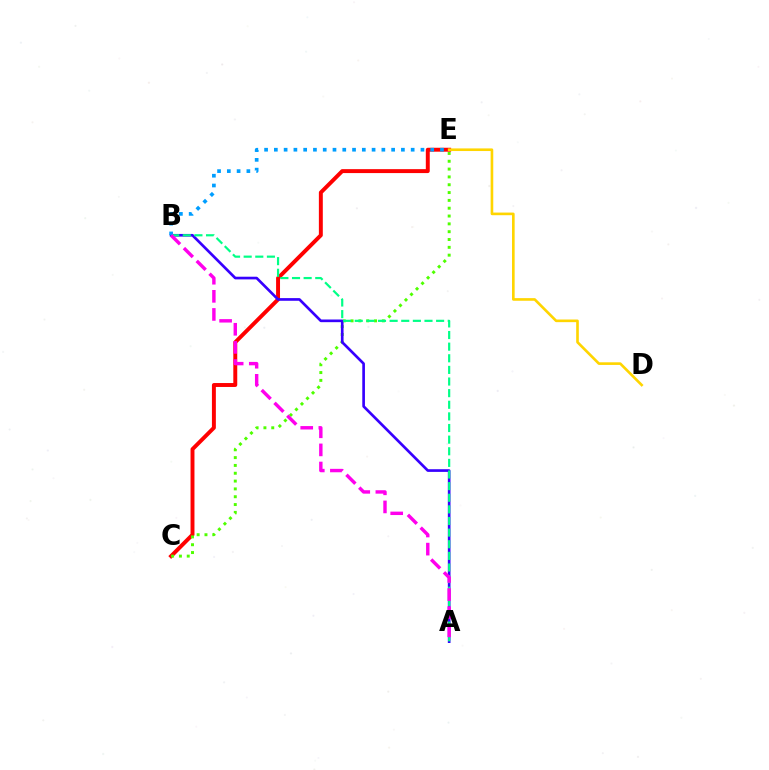{('C', 'E'): [{'color': '#ff0000', 'line_style': 'solid', 'thickness': 2.83}, {'color': '#4fff00', 'line_style': 'dotted', 'thickness': 2.13}], ('D', 'E'): [{'color': '#ffd500', 'line_style': 'solid', 'thickness': 1.9}], ('A', 'B'): [{'color': '#3700ff', 'line_style': 'solid', 'thickness': 1.92}, {'color': '#00ff86', 'line_style': 'dashed', 'thickness': 1.58}, {'color': '#ff00ed', 'line_style': 'dashed', 'thickness': 2.46}], ('B', 'E'): [{'color': '#009eff', 'line_style': 'dotted', 'thickness': 2.66}]}